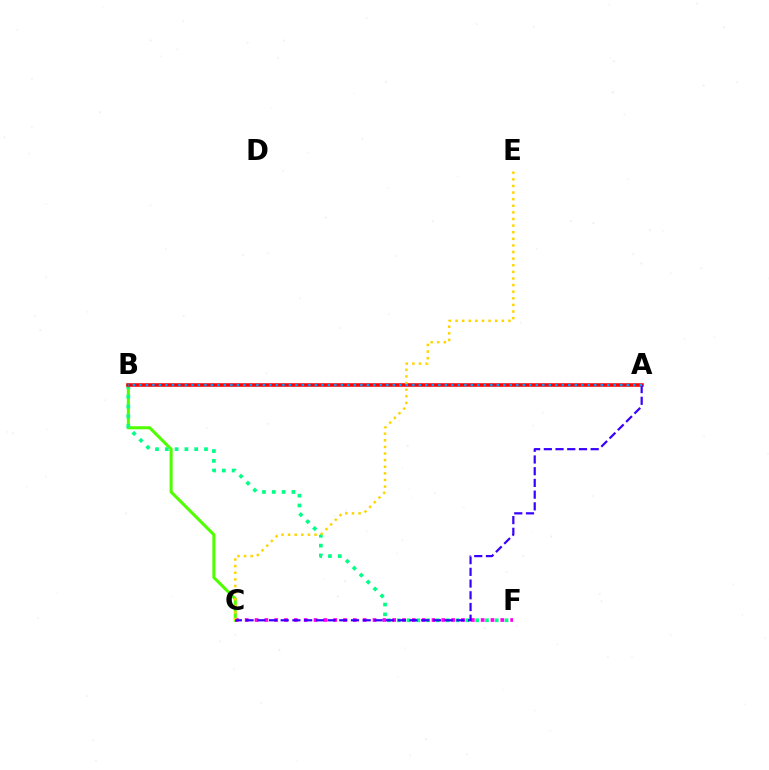{('B', 'C'): [{'color': '#4fff00', 'line_style': 'solid', 'thickness': 2.2}], ('B', 'F'): [{'color': '#00ff86', 'line_style': 'dotted', 'thickness': 2.66}], ('C', 'F'): [{'color': '#ff00ed', 'line_style': 'dotted', 'thickness': 2.67}], ('A', 'B'): [{'color': '#ff0000', 'line_style': 'solid', 'thickness': 2.56}, {'color': '#009eff', 'line_style': 'dotted', 'thickness': 1.77}], ('C', 'E'): [{'color': '#ffd500', 'line_style': 'dotted', 'thickness': 1.8}], ('A', 'C'): [{'color': '#3700ff', 'line_style': 'dashed', 'thickness': 1.59}]}